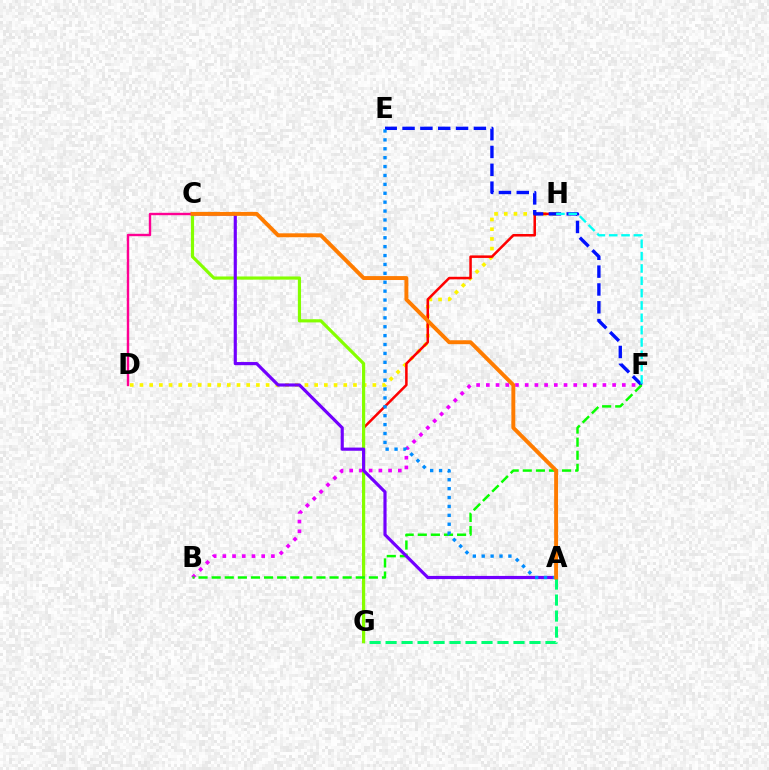{('D', 'H'): [{'color': '#fcf500', 'line_style': 'dotted', 'thickness': 2.64}], ('G', 'H'): [{'color': '#ff0000', 'line_style': 'solid', 'thickness': 1.82}], ('B', 'F'): [{'color': '#ee00ff', 'line_style': 'dotted', 'thickness': 2.64}, {'color': '#08ff00', 'line_style': 'dashed', 'thickness': 1.78}], ('A', 'G'): [{'color': '#00ff74', 'line_style': 'dashed', 'thickness': 2.17}], ('E', 'F'): [{'color': '#0010ff', 'line_style': 'dashed', 'thickness': 2.42}], ('C', 'G'): [{'color': '#84ff00', 'line_style': 'solid', 'thickness': 2.28}], ('F', 'H'): [{'color': '#00fff6', 'line_style': 'dashed', 'thickness': 1.68}], ('A', 'C'): [{'color': '#7200ff', 'line_style': 'solid', 'thickness': 2.27}, {'color': '#ff7c00', 'line_style': 'solid', 'thickness': 2.82}], ('A', 'E'): [{'color': '#008cff', 'line_style': 'dotted', 'thickness': 2.42}], ('C', 'D'): [{'color': '#ff0094', 'line_style': 'solid', 'thickness': 1.72}]}